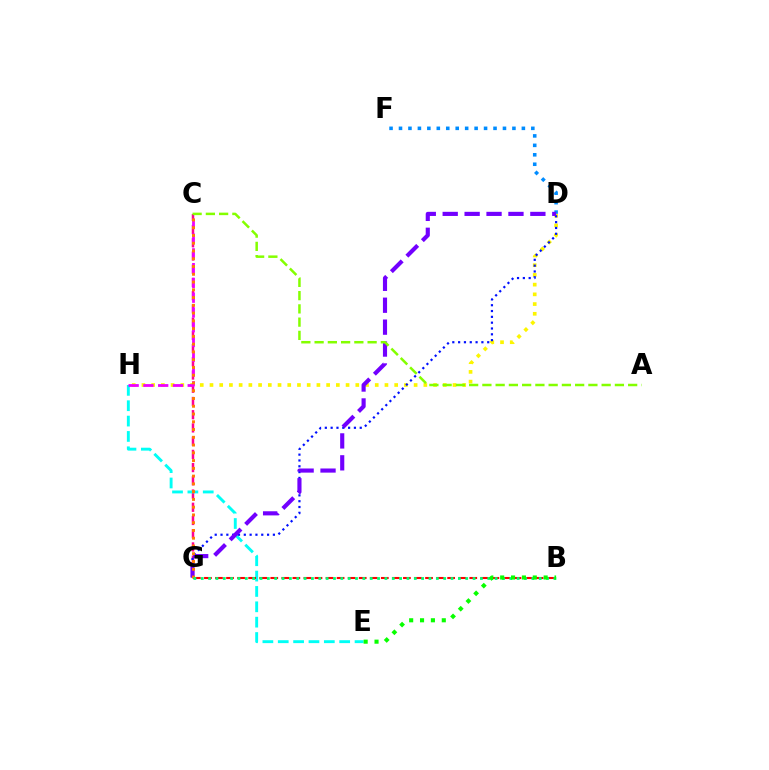{('D', 'F'): [{'color': '#008cff', 'line_style': 'dotted', 'thickness': 2.57}], ('D', 'H'): [{'color': '#fcf500', 'line_style': 'dotted', 'thickness': 2.64}], ('C', 'G'): [{'color': '#ff0094', 'line_style': 'dashed', 'thickness': 1.8}, {'color': '#ff7c00', 'line_style': 'dotted', 'thickness': 2.11}], ('E', 'H'): [{'color': '#00fff6', 'line_style': 'dashed', 'thickness': 2.09}], ('B', 'G'): [{'color': '#ff0000', 'line_style': 'dashed', 'thickness': 1.5}, {'color': '#00ff74', 'line_style': 'dotted', 'thickness': 2.0}], ('C', 'H'): [{'color': '#ee00ff', 'line_style': 'dashed', 'thickness': 2.01}], ('D', 'G'): [{'color': '#0010ff', 'line_style': 'dotted', 'thickness': 1.58}, {'color': '#7200ff', 'line_style': 'dashed', 'thickness': 2.98}], ('A', 'C'): [{'color': '#84ff00', 'line_style': 'dashed', 'thickness': 1.8}], ('B', 'E'): [{'color': '#08ff00', 'line_style': 'dotted', 'thickness': 2.95}]}